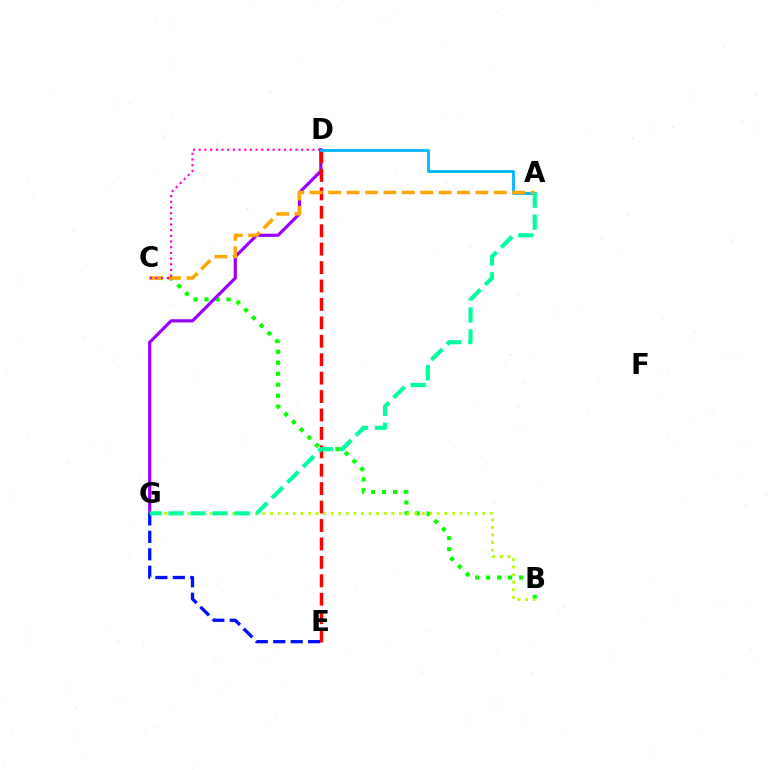{('B', 'C'): [{'color': '#08ff00', 'line_style': 'dotted', 'thickness': 2.98}], ('D', 'G'): [{'color': '#9b00ff', 'line_style': 'solid', 'thickness': 2.3}], ('E', 'G'): [{'color': '#0010ff', 'line_style': 'dashed', 'thickness': 2.37}], ('B', 'G'): [{'color': '#b3ff00', 'line_style': 'dotted', 'thickness': 2.06}], ('D', 'E'): [{'color': '#ff0000', 'line_style': 'dashed', 'thickness': 2.5}], ('A', 'D'): [{'color': '#00b5ff', 'line_style': 'solid', 'thickness': 2.02}], ('A', 'C'): [{'color': '#ffa500', 'line_style': 'dashed', 'thickness': 2.5}], ('A', 'G'): [{'color': '#00ff9d', 'line_style': 'dashed', 'thickness': 2.99}], ('C', 'D'): [{'color': '#ff00bd', 'line_style': 'dotted', 'thickness': 1.54}]}